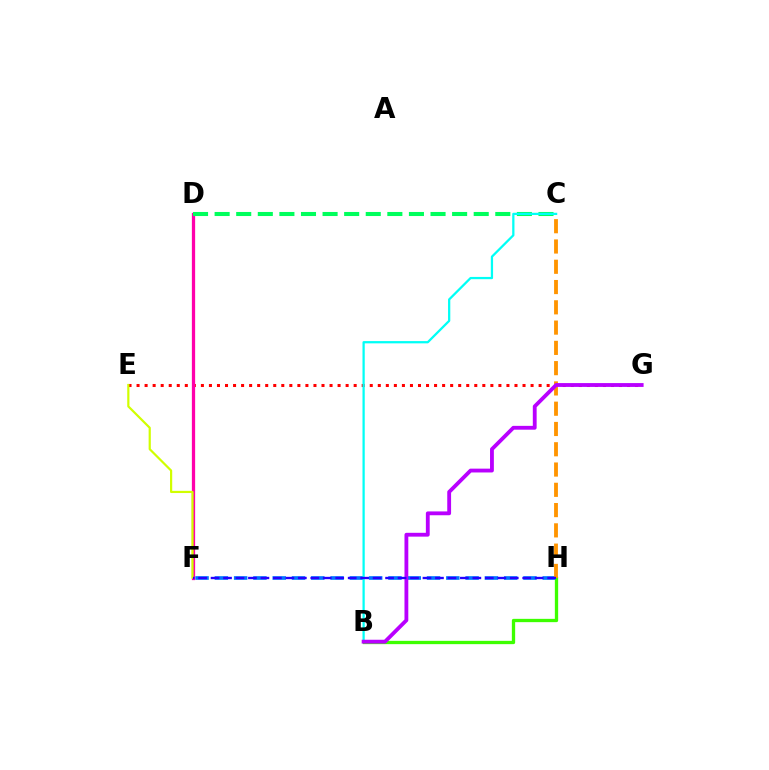{('E', 'G'): [{'color': '#ff0000', 'line_style': 'dotted', 'thickness': 2.18}], ('D', 'F'): [{'color': '#ff00ac', 'line_style': 'solid', 'thickness': 2.35}], ('C', 'D'): [{'color': '#00ff5c', 'line_style': 'dashed', 'thickness': 2.93}], ('F', 'H'): [{'color': '#0074ff', 'line_style': 'dashed', 'thickness': 2.62}, {'color': '#2500ff', 'line_style': 'dashed', 'thickness': 1.69}], ('B', 'C'): [{'color': '#00fff6', 'line_style': 'solid', 'thickness': 1.63}], ('B', 'H'): [{'color': '#3dff00', 'line_style': 'solid', 'thickness': 2.38}], ('C', 'H'): [{'color': '#ff9400', 'line_style': 'dashed', 'thickness': 2.75}], ('B', 'G'): [{'color': '#b900ff', 'line_style': 'solid', 'thickness': 2.76}], ('E', 'F'): [{'color': '#d1ff00', 'line_style': 'solid', 'thickness': 1.58}]}